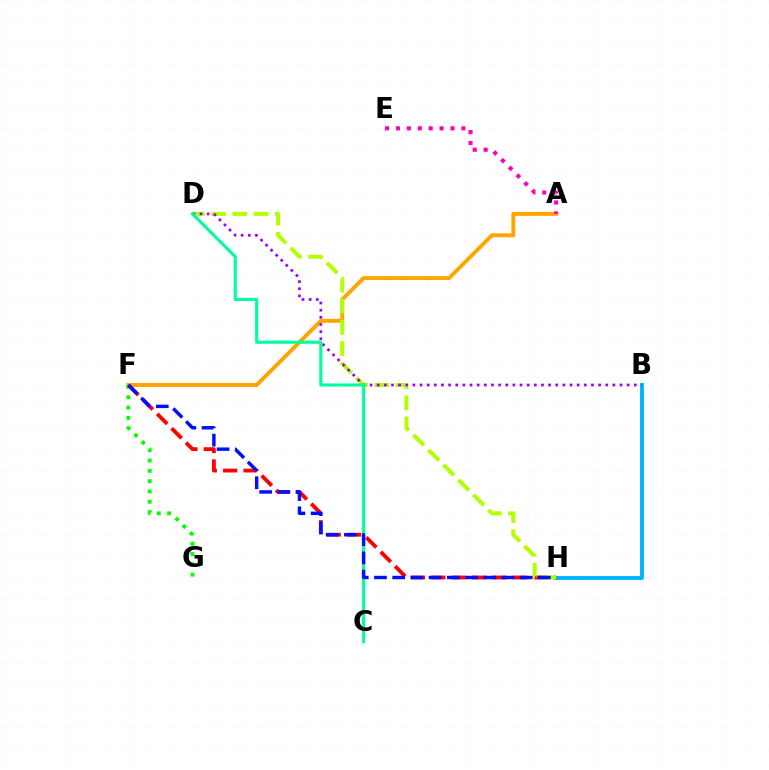{('A', 'F'): [{'color': '#ffa500', 'line_style': 'solid', 'thickness': 2.82}], ('B', 'H'): [{'color': '#00b5ff', 'line_style': 'solid', 'thickness': 2.81}], ('F', 'H'): [{'color': '#ff0000', 'line_style': 'dashed', 'thickness': 2.77}, {'color': '#0010ff', 'line_style': 'dashed', 'thickness': 2.47}], ('F', 'G'): [{'color': '#08ff00', 'line_style': 'dotted', 'thickness': 2.8}], ('D', 'H'): [{'color': '#b3ff00', 'line_style': 'dashed', 'thickness': 2.88}], ('B', 'D'): [{'color': '#9b00ff', 'line_style': 'dotted', 'thickness': 1.94}], ('C', 'D'): [{'color': '#00ff9d', 'line_style': 'solid', 'thickness': 2.25}], ('A', 'E'): [{'color': '#ff00bd', 'line_style': 'dotted', 'thickness': 2.96}]}